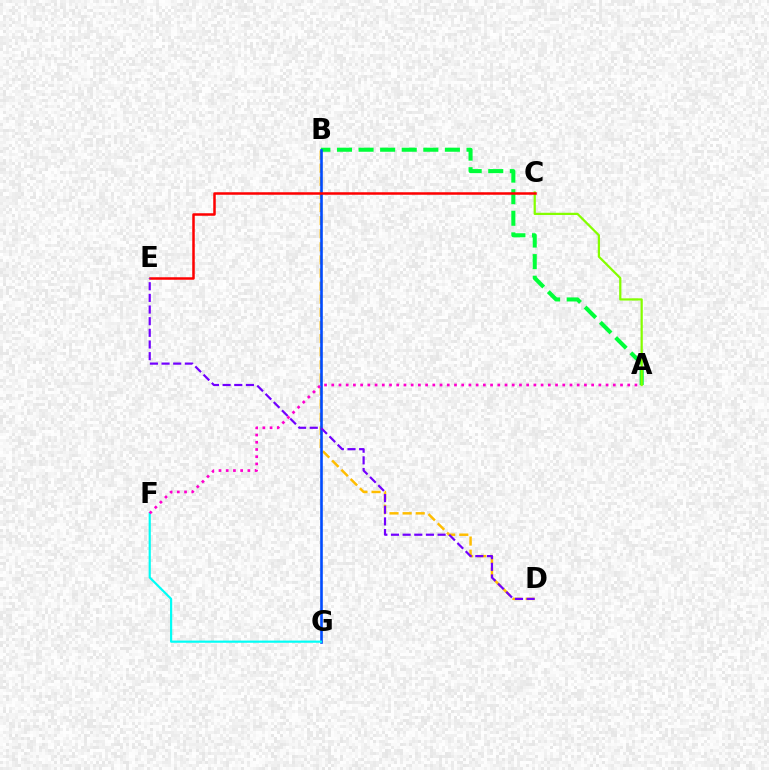{('B', 'D'): [{'color': '#ffbd00', 'line_style': 'dashed', 'thickness': 1.78}], ('A', 'B'): [{'color': '#00ff39', 'line_style': 'dashed', 'thickness': 2.93}], ('A', 'C'): [{'color': '#84ff00', 'line_style': 'solid', 'thickness': 1.61}], ('B', 'G'): [{'color': '#004bff', 'line_style': 'solid', 'thickness': 1.88}], ('C', 'E'): [{'color': '#ff0000', 'line_style': 'solid', 'thickness': 1.8}], ('D', 'E'): [{'color': '#7200ff', 'line_style': 'dashed', 'thickness': 1.58}], ('F', 'G'): [{'color': '#00fff6', 'line_style': 'solid', 'thickness': 1.57}], ('A', 'F'): [{'color': '#ff00cf', 'line_style': 'dotted', 'thickness': 1.96}]}